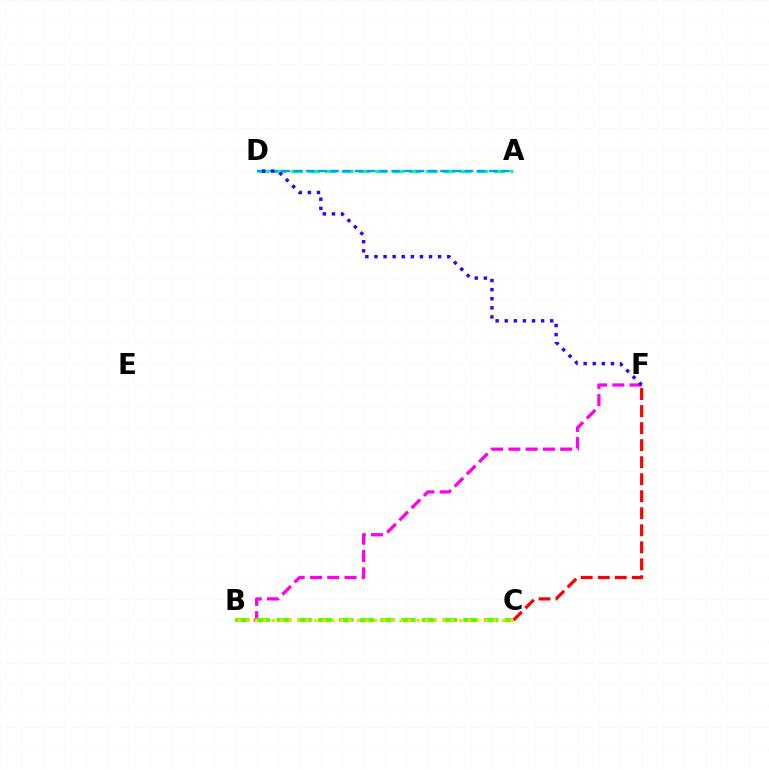{('C', 'F'): [{'color': '#ff0000', 'line_style': 'dashed', 'thickness': 2.31}], ('A', 'D'): [{'color': '#00ff86', 'line_style': 'dashed', 'thickness': 2.29}, {'color': '#009eff', 'line_style': 'dashed', 'thickness': 1.66}], ('B', 'F'): [{'color': '#ff00ed', 'line_style': 'dashed', 'thickness': 2.35}], ('D', 'F'): [{'color': '#3700ff', 'line_style': 'dotted', 'thickness': 2.47}], ('B', 'C'): [{'color': '#4fff00', 'line_style': 'dashed', 'thickness': 2.82}, {'color': '#ffd500', 'line_style': 'dotted', 'thickness': 2.32}]}